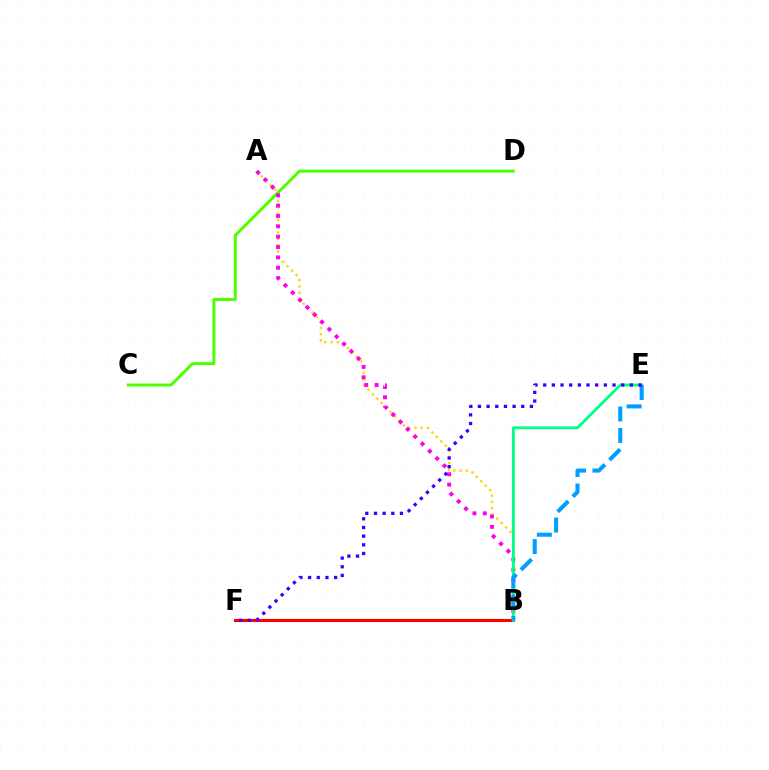{('A', 'B'): [{'color': '#ffd500', 'line_style': 'dotted', 'thickness': 1.71}, {'color': '#ff00ed', 'line_style': 'dotted', 'thickness': 2.81}], ('C', 'D'): [{'color': '#4fff00', 'line_style': 'solid', 'thickness': 2.13}], ('B', 'F'): [{'color': '#ff0000', 'line_style': 'solid', 'thickness': 2.22}], ('B', 'E'): [{'color': '#00ff86', 'line_style': 'solid', 'thickness': 2.04}, {'color': '#009eff', 'line_style': 'dashed', 'thickness': 2.91}], ('E', 'F'): [{'color': '#3700ff', 'line_style': 'dotted', 'thickness': 2.35}]}